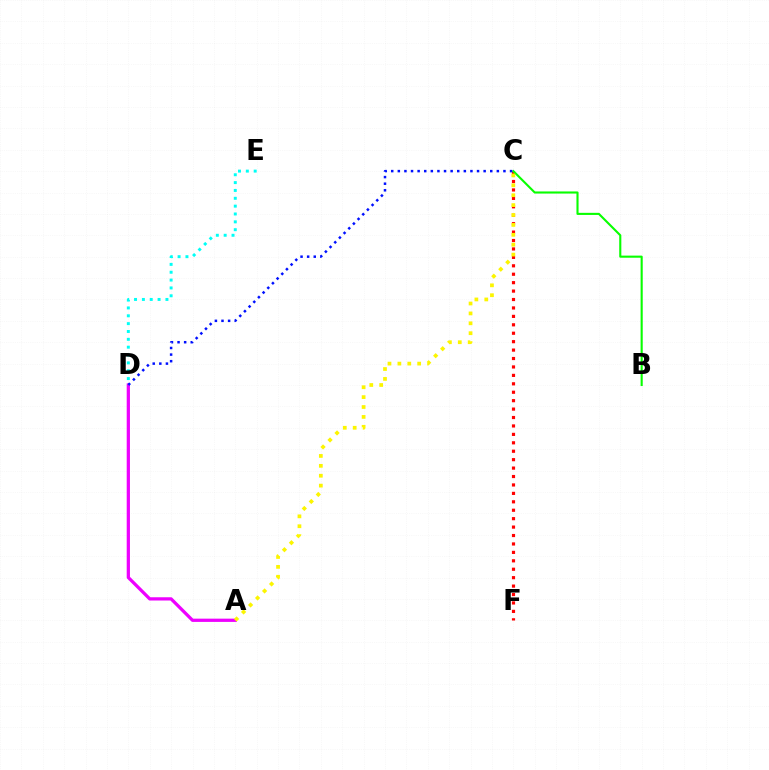{('C', 'F'): [{'color': '#ff0000', 'line_style': 'dotted', 'thickness': 2.29}], ('A', 'D'): [{'color': '#ee00ff', 'line_style': 'solid', 'thickness': 2.34}], ('B', 'C'): [{'color': '#08ff00', 'line_style': 'solid', 'thickness': 1.52}], ('C', 'D'): [{'color': '#0010ff', 'line_style': 'dotted', 'thickness': 1.79}], ('A', 'C'): [{'color': '#fcf500', 'line_style': 'dotted', 'thickness': 2.69}], ('D', 'E'): [{'color': '#00fff6', 'line_style': 'dotted', 'thickness': 2.13}]}